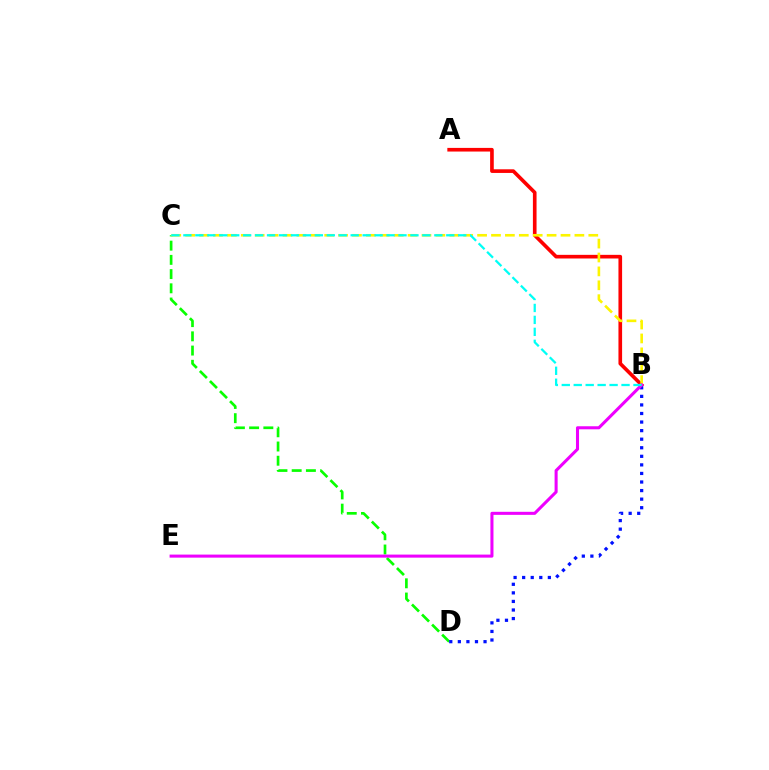{('A', 'B'): [{'color': '#ff0000', 'line_style': 'solid', 'thickness': 2.63}], ('C', 'D'): [{'color': '#08ff00', 'line_style': 'dashed', 'thickness': 1.93}], ('B', 'C'): [{'color': '#fcf500', 'line_style': 'dashed', 'thickness': 1.89}, {'color': '#00fff6', 'line_style': 'dashed', 'thickness': 1.62}], ('B', 'D'): [{'color': '#0010ff', 'line_style': 'dotted', 'thickness': 2.33}], ('B', 'E'): [{'color': '#ee00ff', 'line_style': 'solid', 'thickness': 2.2}]}